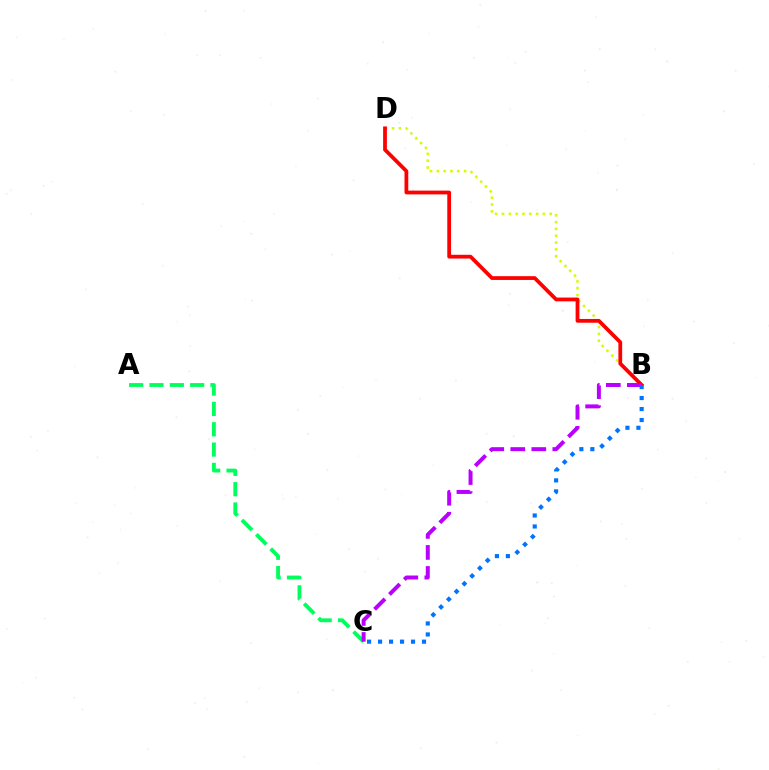{('B', 'D'): [{'color': '#d1ff00', 'line_style': 'dotted', 'thickness': 1.85}, {'color': '#ff0000', 'line_style': 'solid', 'thickness': 2.71}], ('A', 'C'): [{'color': '#00ff5c', 'line_style': 'dashed', 'thickness': 2.76}], ('B', 'C'): [{'color': '#b900ff', 'line_style': 'dashed', 'thickness': 2.86}, {'color': '#0074ff', 'line_style': 'dotted', 'thickness': 2.99}]}